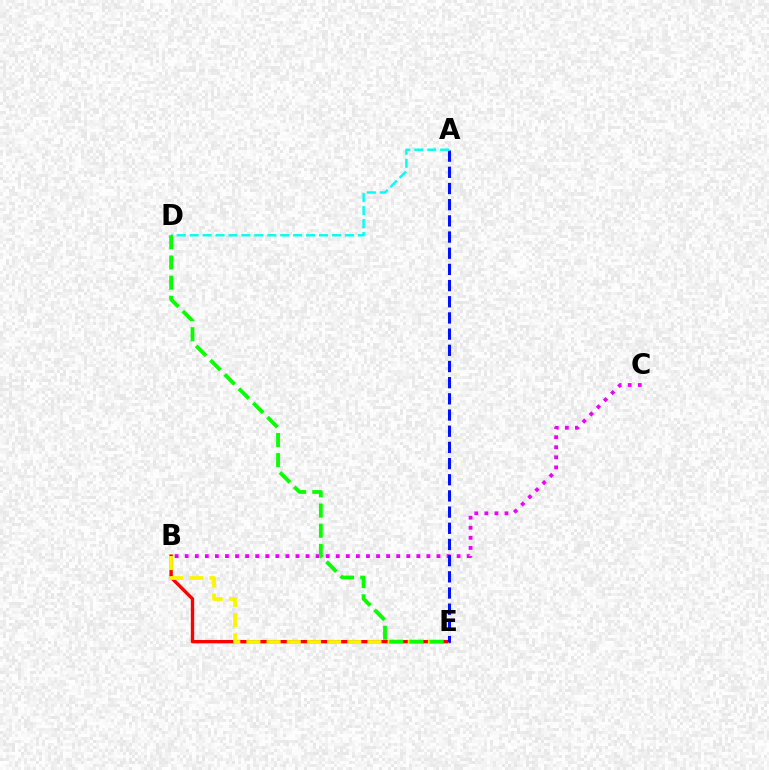{('B', 'E'): [{'color': '#ff0000', 'line_style': 'solid', 'thickness': 2.43}, {'color': '#fcf500', 'line_style': 'dashed', 'thickness': 2.74}], ('B', 'C'): [{'color': '#ee00ff', 'line_style': 'dotted', 'thickness': 2.74}], ('A', 'E'): [{'color': '#0010ff', 'line_style': 'dashed', 'thickness': 2.2}], ('A', 'D'): [{'color': '#00fff6', 'line_style': 'dashed', 'thickness': 1.76}], ('D', 'E'): [{'color': '#08ff00', 'line_style': 'dashed', 'thickness': 2.74}]}